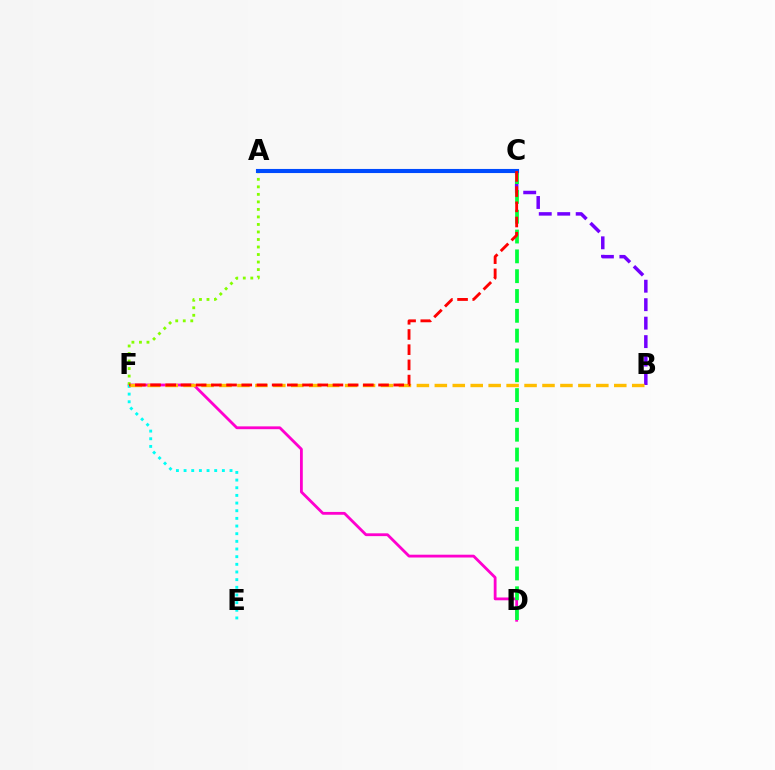{('D', 'F'): [{'color': '#ff00cf', 'line_style': 'solid', 'thickness': 2.02}], ('E', 'F'): [{'color': '#00fff6', 'line_style': 'dotted', 'thickness': 2.08}], ('A', 'F'): [{'color': '#84ff00', 'line_style': 'dotted', 'thickness': 2.04}], ('B', 'C'): [{'color': '#7200ff', 'line_style': 'dashed', 'thickness': 2.51}], ('C', 'D'): [{'color': '#00ff39', 'line_style': 'dashed', 'thickness': 2.69}], ('A', 'C'): [{'color': '#004bff', 'line_style': 'solid', 'thickness': 2.95}], ('B', 'F'): [{'color': '#ffbd00', 'line_style': 'dashed', 'thickness': 2.44}], ('C', 'F'): [{'color': '#ff0000', 'line_style': 'dashed', 'thickness': 2.06}]}